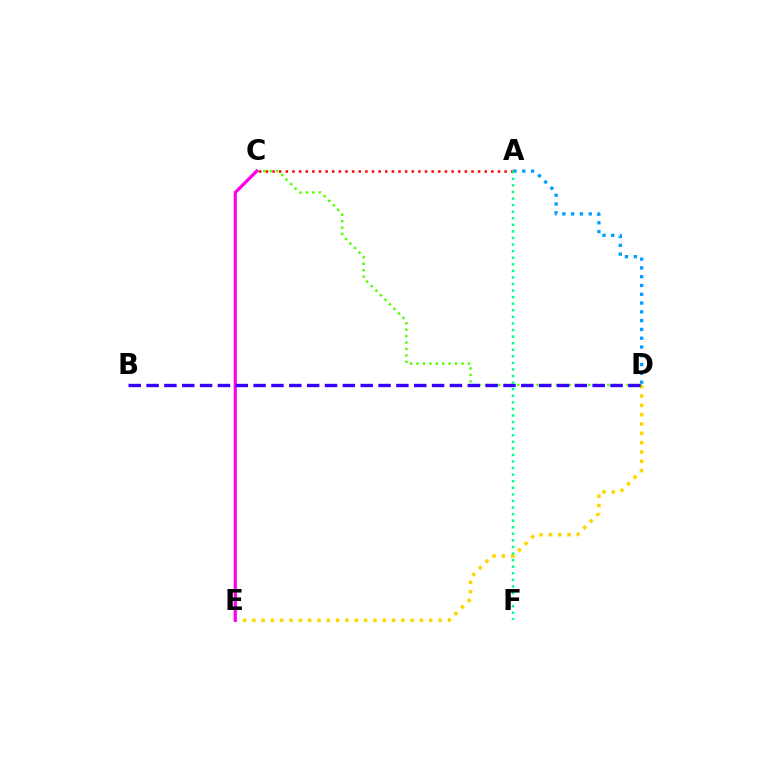{('A', 'C'): [{'color': '#ff0000', 'line_style': 'dotted', 'thickness': 1.8}], ('A', 'D'): [{'color': '#009eff', 'line_style': 'dotted', 'thickness': 2.39}], ('D', 'E'): [{'color': '#ffd500', 'line_style': 'dotted', 'thickness': 2.53}], ('C', 'D'): [{'color': '#4fff00', 'line_style': 'dotted', 'thickness': 1.75}], ('C', 'E'): [{'color': '#ff00ed', 'line_style': 'solid', 'thickness': 2.33}], ('B', 'D'): [{'color': '#3700ff', 'line_style': 'dashed', 'thickness': 2.42}], ('A', 'F'): [{'color': '#00ff86', 'line_style': 'dotted', 'thickness': 1.79}]}